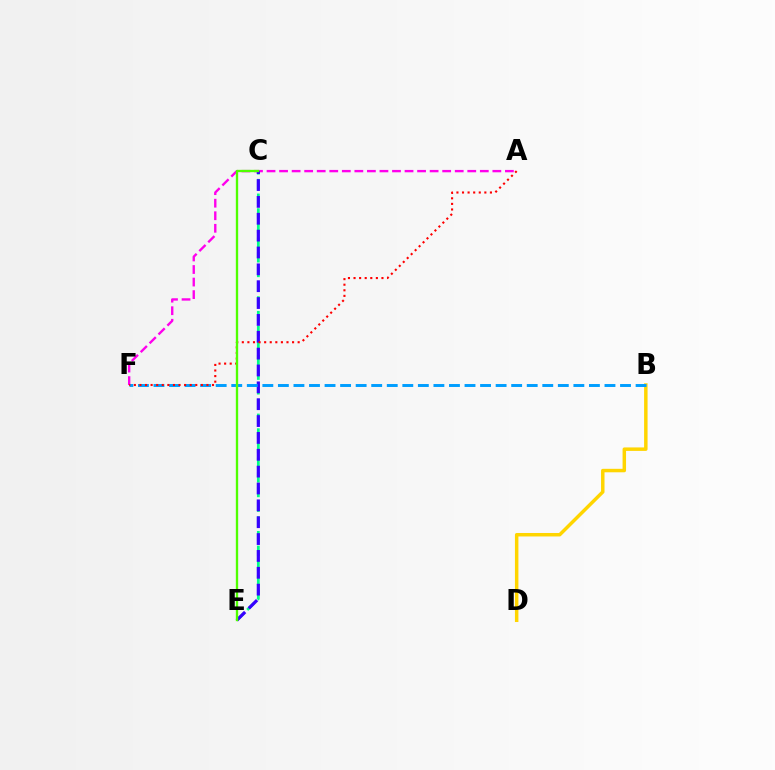{('A', 'F'): [{'color': '#ff00ed', 'line_style': 'dashed', 'thickness': 1.7}, {'color': '#ff0000', 'line_style': 'dotted', 'thickness': 1.52}], ('B', 'D'): [{'color': '#ffd500', 'line_style': 'solid', 'thickness': 2.5}], ('C', 'E'): [{'color': '#00ff86', 'line_style': 'dashed', 'thickness': 1.99}, {'color': '#3700ff', 'line_style': 'dashed', 'thickness': 2.29}, {'color': '#4fff00', 'line_style': 'solid', 'thickness': 1.68}], ('B', 'F'): [{'color': '#009eff', 'line_style': 'dashed', 'thickness': 2.11}]}